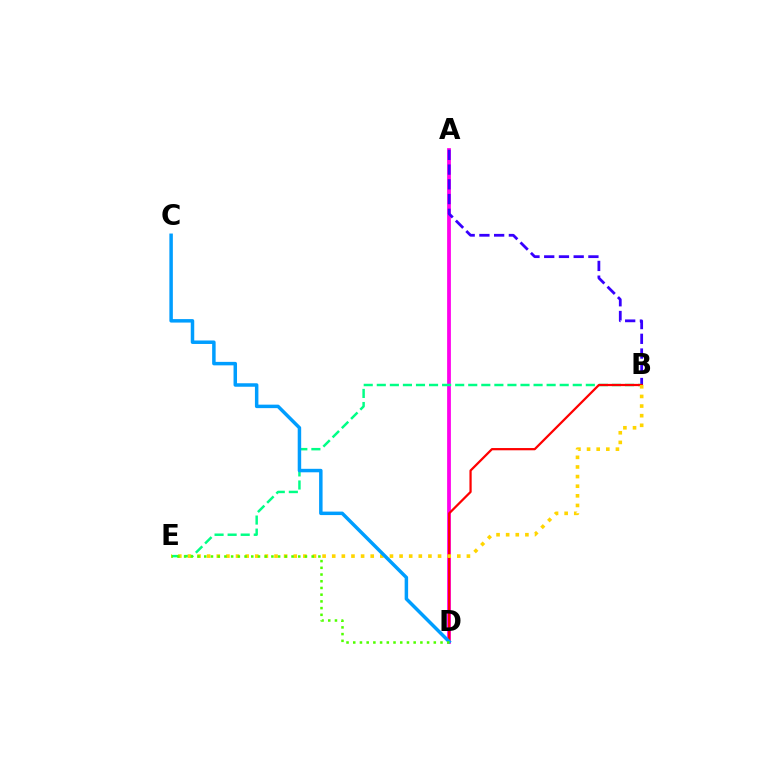{('A', 'D'): [{'color': '#ff00ed', 'line_style': 'solid', 'thickness': 2.71}], ('A', 'B'): [{'color': '#3700ff', 'line_style': 'dashed', 'thickness': 2.0}], ('B', 'E'): [{'color': '#00ff86', 'line_style': 'dashed', 'thickness': 1.77}, {'color': '#ffd500', 'line_style': 'dotted', 'thickness': 2.61}], ('B', 'D'): [{'color': '#ff0000', 'line_style': 'solid', 'thickness': 1.61}], ('C', 'D'): [{'color': '#009eff', 'line_style': 'solid', 'thickness': 2.51}], ('D', 'E'): [{'color': '#4fff00', 'line_style': 'dotted', 'thickness': 1.82}]}